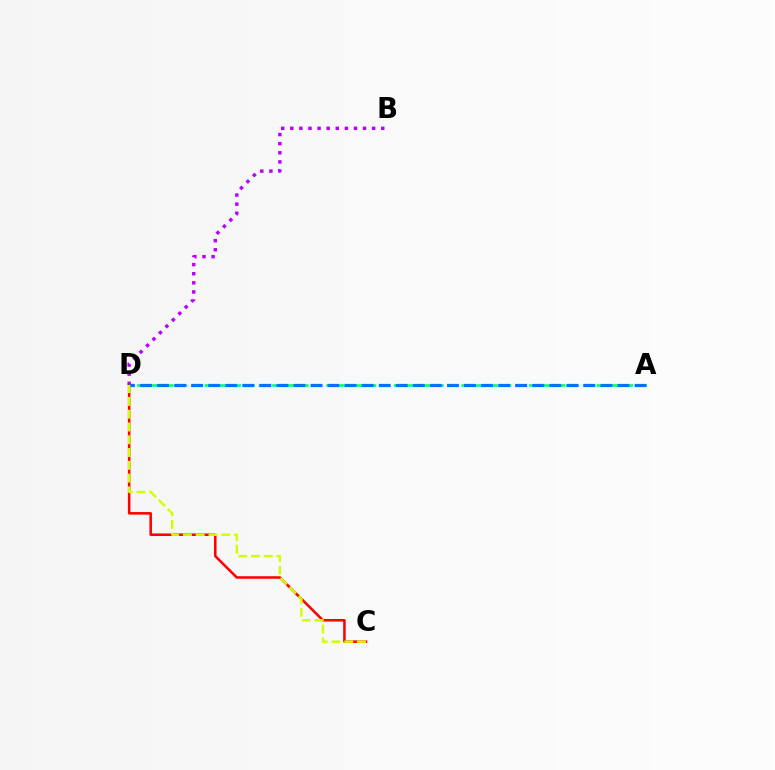{('A', 'D'): [{'color': '#00ff5c', 'line_style': 'dashed', 'thickness': 1.84}, {'color': '#0074ff', 'line_style': 'dashed', 'thickness': 2.32}], ('B', 'D'): [{'color': '#b900ff', 'line_style': 'dotted', 'thickness': 2.47}], ('C', 'D'): [{'color': '#ff0000', 'line_style': 'solid', 'thickness': 1.83}, {'color': '#d1ff00', 'line_style': 'dashed', 'thickness': 1.74}]}